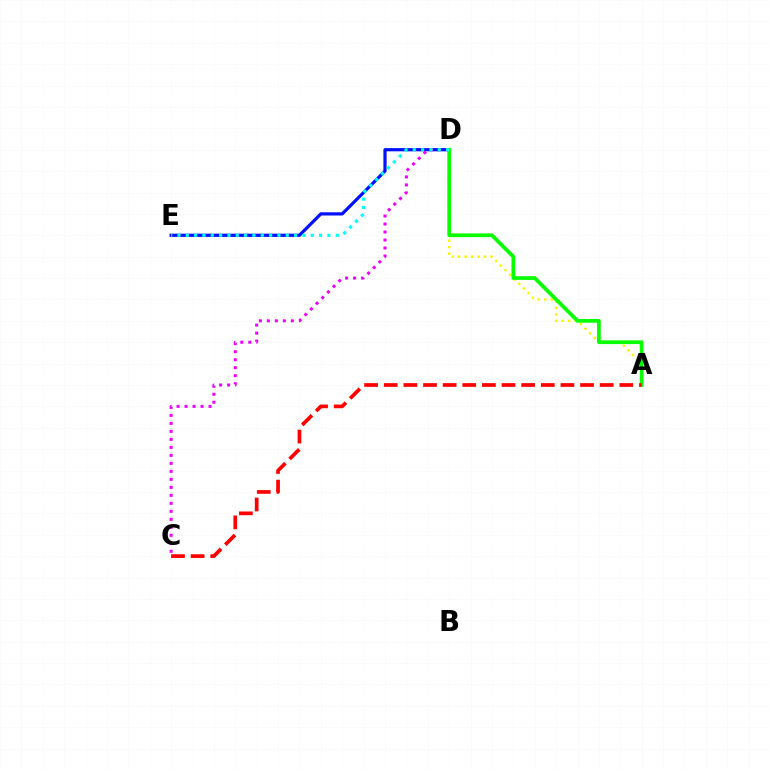{('D', 'E'): [{'color': '#0010ff', 'line_style': 'solid', 'thickness': 2.31}, {'color': '#00fff6', 'line_style': 'dotted', 'thickness': 2.26}], ('C', 'D'): [{'color': '#ee00ff', 'line_style': 'dotted', 'thickness': 2.17}], ('A', 'D'): [{'color': '#fcf500', 'line_style': 'dotted', 'thickness': 1.76}, {'color': '#08ff00', 'line_style': 'solid', 'thickness': 2.69}], ('A', 'C'): [{'color': '#ff0000', 'line_style': 'dashed', 'thickness': 2.67}]}